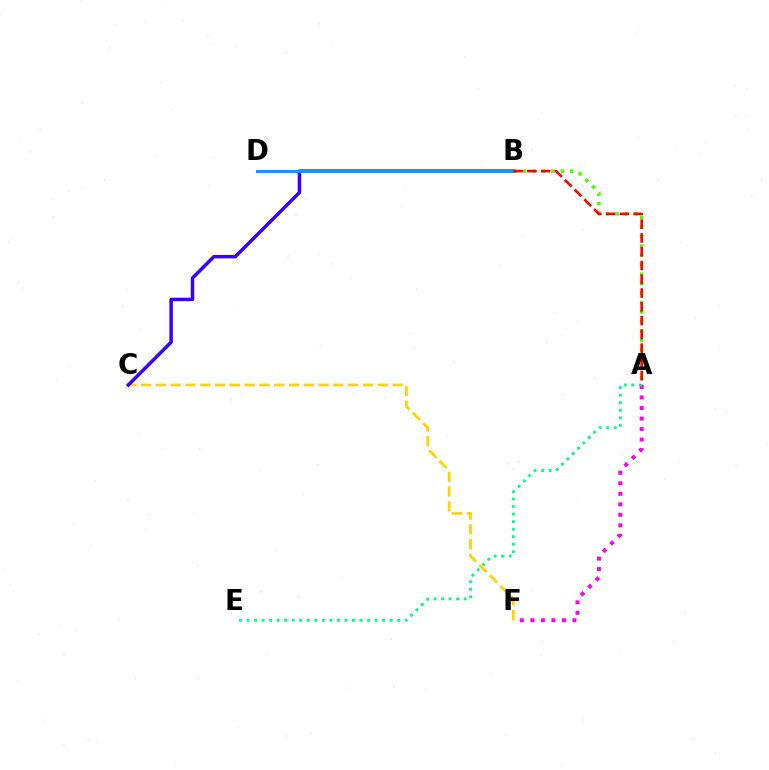{('A', 'F'): [{'color': '#ff00ed', 'line_style': 'dotted', 'thickness': 2.86}], ('C', 'F'): [{'color': '#ffd500', 'line_style': 'dashed', 'thickness': 2.01}], ('A', 'E'): [{'color': '#00ff86', 'line_style': 'dotted', 'thickness': 2.05}], ('B', 'C'): [{'color': '#3700ff', 'line_style': 'solid', 'thickness': 2.5}], ('A', 'B'): [{'color': '#4fff00', 'line_style': 'dotted', 'thickness': 2.57}, {'color': '#ff0000', 'line_style': 'dashed', 'thickness': 1.87}], ('B', 'D'): [{'color': '#009eff', 'line_style': 'solid', 'thickness': 2.17}]}